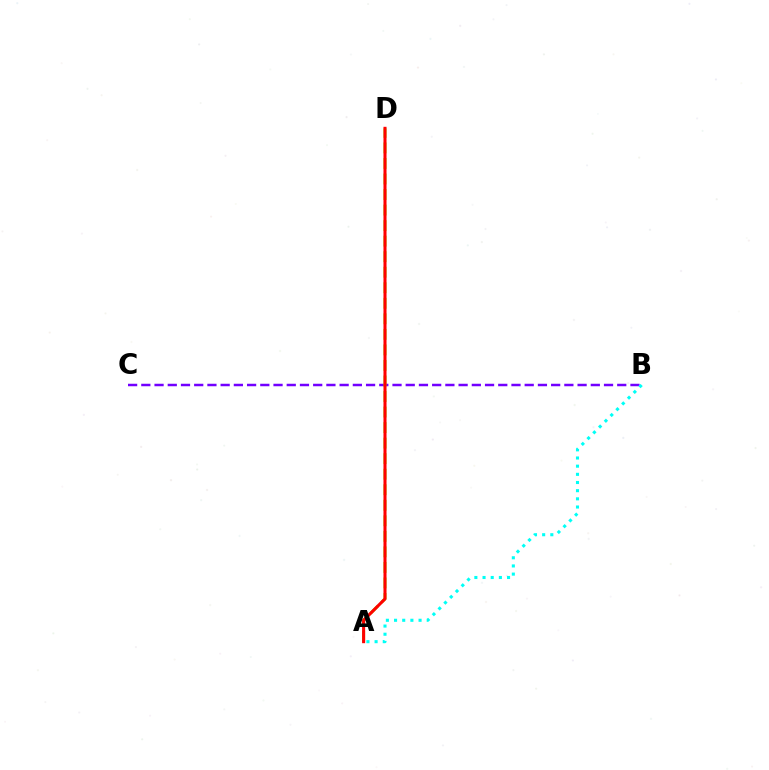{('B', 'C'): [{'color': '#7200ff', 'line_style': 'dashed', 'thickness': 1.8}], ('A', 'B'): [{'color': '#00fff6', 'line_style': 'dotted', 'thickness': 2.22}], ('A', 'D'): [{'color': '#84ff00', 'line_style': 'dashed', 'thickness': 2.11}, {'color': '#ff0000', 'line_style': 'solid', 'thickness': 2.2}]}